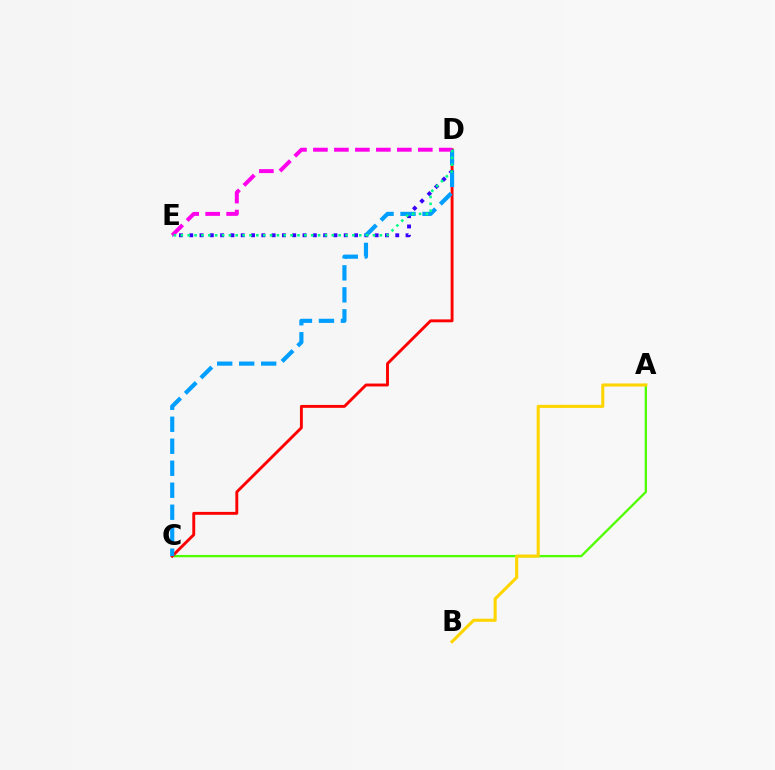{('A', 'C'): [{'color': '#4fff00', 'line_style': 'solid', 'thickness': 1.67}], ('C', 'D'): [{'color': '#ff0000', 'line_style': 'solid', 'thickness': 2.09}, {'color': '#009eff', 'line_style': 'dashed', 'thickness': 2.99}], ('D', 'E'): [{'color': '#3700ff', 'line_style': 'dotted', 'thickness': 2.8}, {'color': '#ff00ed', 'line_style': 'dashed', 'thickness': 2.85}, {'color': '#00ff86', 'line_style': 'dotted', 'thickness': 1.86}], ('A', 'B'): [{'color': '#ffd500', 'line_style': 'solid', 'thickness': 2.22}]}